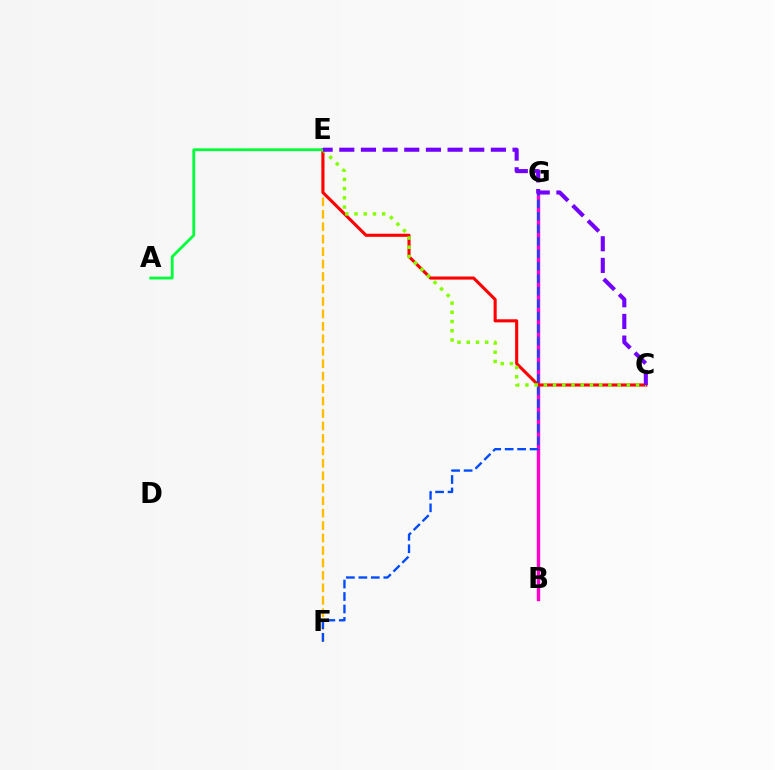{('B', 'G'): [{'color': '#00fff6', 'line_style': 'dashed', 'thickness': 1.87}, {'color': '#ff00cf', 'line_style': 'solid', 'thickness': 2.46}], ('E', 'F'): [{'color': '#ffbd00', 'line_style': 'dashed', 'thickness': 1.69}], ('C', 'E'): [{'color': '#ff0000', 'line_style': 'solid', 'thickness': 2.23}, {'color': '#84ff00', 'line_style': 'dotted', 'thickness': 2.51}, {'color': '#7200ff', 'line_style': 'dashed', 'thickness': 2.94}], ('F', 'G'): [{'color': '#004bff', 'line_style': 'dashed', 'thickness': 1.69}], ('A', 'E'): [{'color': '#00ff39', 'line_style': 'solid', 'thickness': 2.01}]}